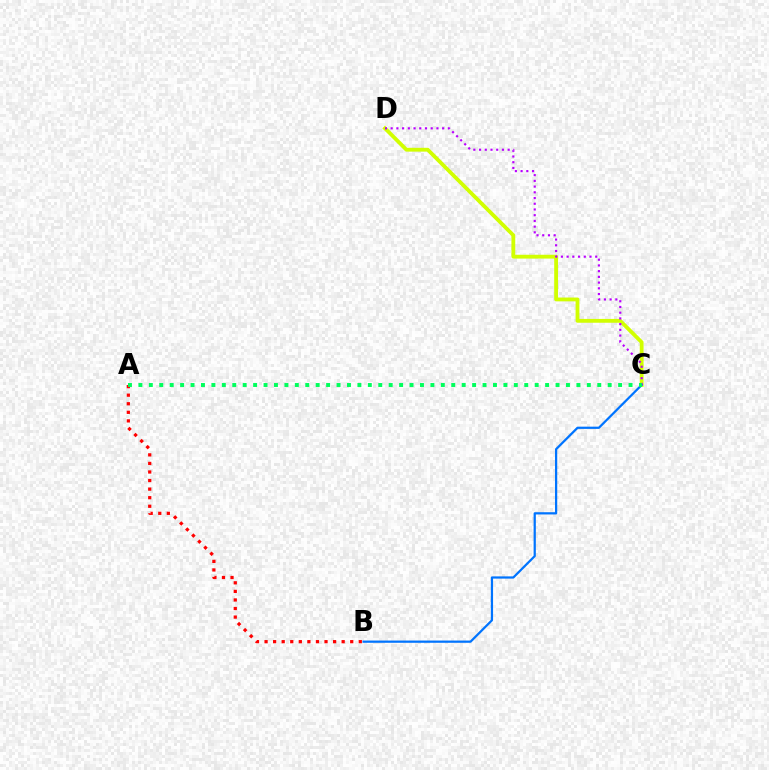{('C', 'D'): [{'color': '#d1ff00', 'line_style': 'solid', 'thickness': 2.75}, {'color': '#b900ff', 'line_style': 'dotted', 'thickness': 1.55}], ('A', 'B'): [{'color': '#ff0000', 'line_style': 'dotted', 'thickness': 2.33}], ('B', 'C'): [{'color': '#0074ff', 'line_style': 'solid', 'thickness': 1.61}], ('A', 'C'): [{'color': '#00ff5c', 'line_style': 'dotted', 'thickness': 2.83}]}